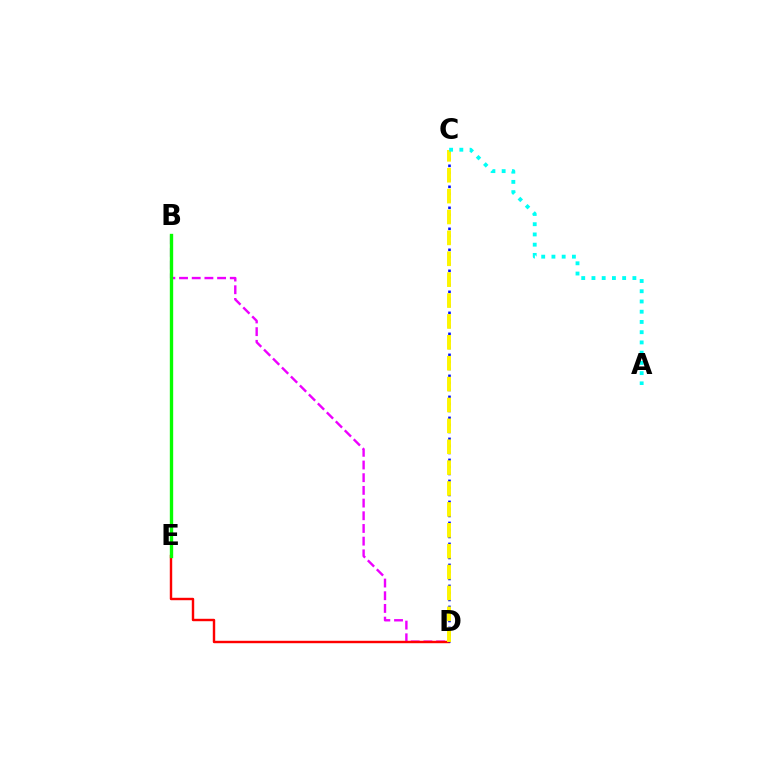{('B', 'D'): [{'color': '#ee00ff', 'line_style': 'dashed', 'thickness': 1.72}], ('D', 'E'): [{'color': '#ff0000', 'line_style': 'solid', 'thickness': 1.74}], ('C', 'D'): [{'color': '#0010ff', 'line_style': 'dotted', 'thickness': 1.9}, {'color': '#fcf500', 'line_style': 'dashed', 'thickness': 2.84}], ('B', 'E'): [{'color': '#08ff00', 'line_style': 'solid', 'thickness': 2.42}], ('A', 'C'): [{'color': '#00fff6', 'line_style': 'dotted', 'thickness': 2.78}]}